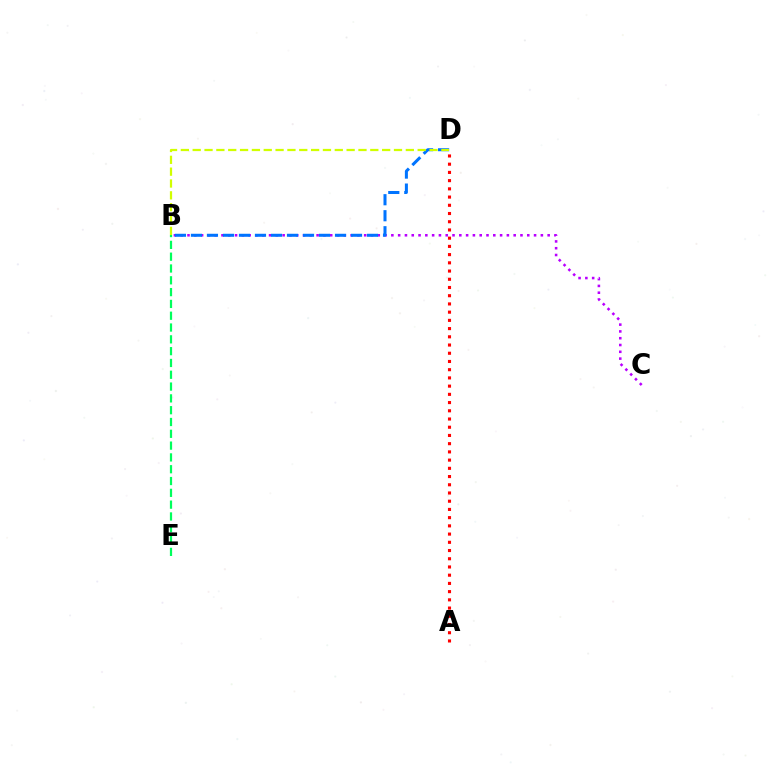{('B', 'C'): [{'color': '#b900ff', 'line_style': 'dotted', 'thickness': 1.85}], ('B', 'D'): [{'color': '#0074ff', 'line_style': 'dashed', 'thickness': 2.17}, {'color': '#d1ff00', 'line_style': 'dashed', 'thickness': 1.61}], ('B', 'E'): [{'color': '#00ff5c', 'line_style': 'dashed', 'thickness': 1.6}], ('A', 'D'): [{'color': '#ff0000', 'line_style': 'dotted', 'thickness': 2.23}]}